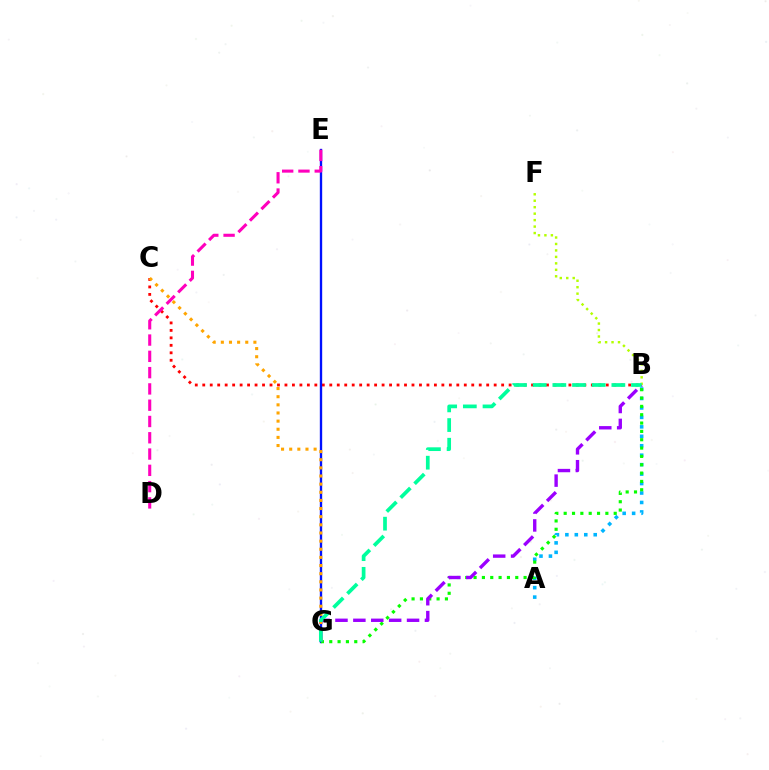{('B', 'C'): [{'color': '#ff0000', 'line_style': 'dotted', 'thickness': 2.03}], ('A', 'B'): [{'color': '#00b5ff', 'line_style': 'dotted', 'thickness': 2.57}], ('E', 'G'): [{'color': '#0010ff', 'line_style': 'solid', 'thickness': 1.69}], ('B', 'G'): [{'color': '#08ff00', 'line_style': 'dotted', 'thickness': 2.27}, {'color': '#9b00ff', 'line_style': 'dashed', 'thickness': 2.43}, {'color': '#00ff9d', 'line_style': 'dashed', 'thickness': 2.67}], ('D', 'E'): [{'color': '#ff00bd', 'line_style': 'dashed', 'thickness': 2.21}], ('B', 'F'): [{'color': '#b3ff00', 'line_style': 'dotted', 'thickness': 1.76}], ('C', 'G'): [{'color': '#ffa500', 'line_style': 'dotted', 'thickness': 2.21}]}